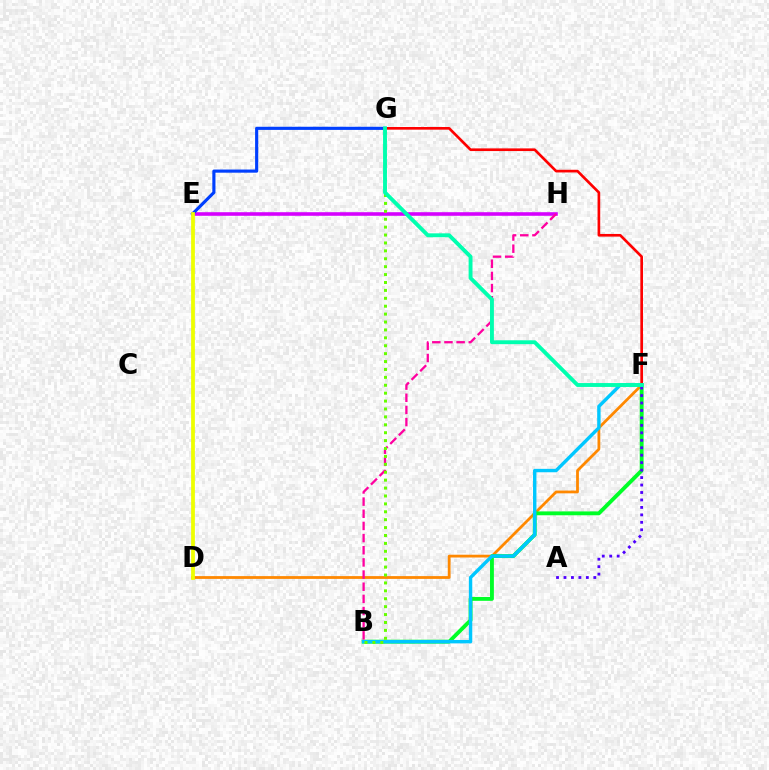{('D', 'F'): [{'color': '#ff8800', 'line_style': 'solid', 'thickness': 2.0}], ('B', 'F'): [{'color': '#00ff27', 'line_style': 'solid', 'thickness': 2.78}, {'color': '#00c7ff', 'line_style': 'solid', 'thickness': 2.45}], ('E', 'H'): [{'color': '#d600ff', 'line_style': 'solid', 'thickness': 2.58}], ('B', 'H'): [{'color': '#ff00a0', 'line_style': 'dashed', 'thickness': 1.65}], ('B', 'G'): [{'color': '#66ff00', 'line_style': 'dotted', 'thickness': 2.15}], ('F', 'G'): [{'color': '#ff0000', 'line_style': 'solid', 'thickness': 1.92}, {'color': '#00ffaf', 'line_style': 'solid', 'thickness': 2.8}], ('A', 'F'): [{'color': '#4f00ff', 'line_style': 'dotted', 'thickness': 2.03}], ('E', 'G'): [{'color': '#003fff', 'line_style': 'solid', 'thickness': 2.26}], ('D', 'E'): [{'color': '#eeff00', 'line_style': 'solid', 'thickness': 2.71}]}